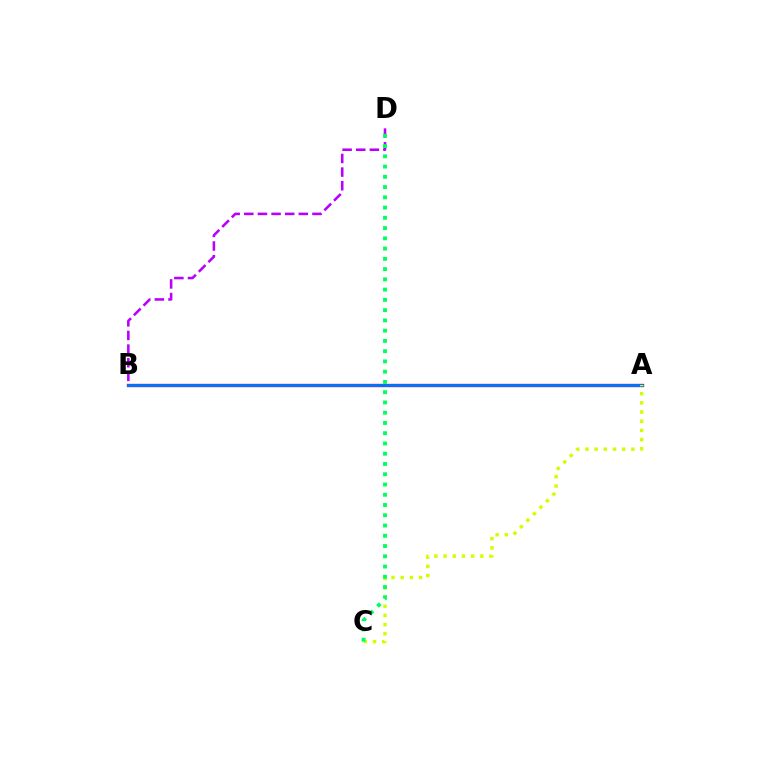{('A', 'B'): [{'color': '#ff0000', 'line_style': 'solid', 'thickness': 2.42}, {'color': '#0074ff', 'line_style': 'solid', 'thickness': 2.12}], ('B', 'D'): [{'color': '#b900ff', 'line_style': 'dashed', 'thickness': 1.85}], ('A', 'C'): [{'color': '#d1ff00', 'line_style': 'dotted', 'thickness': 2.5}], ('C', 'D'): [{'color': '#00ff5c', 'line_style': 'dotted', 'thickness': 2.79}]}